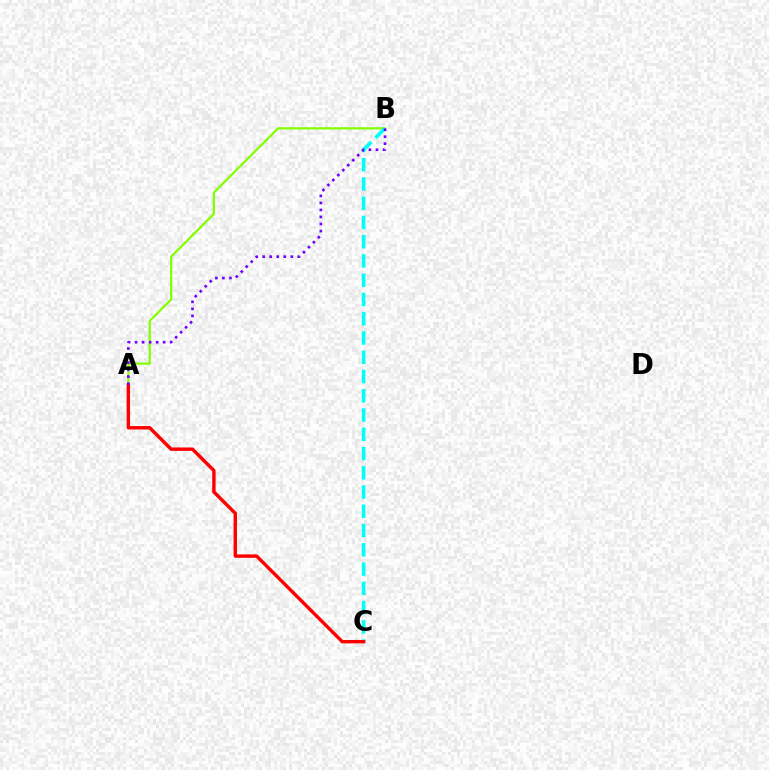{('A', 'B'): [{'color': '#84ff00', 'line_style': 'solid', 'thickness': 1.62}, {'color': '#7200ff', 'line_style': 'dotted', 'thickness': 1.91}], ('B', 'C'): [{'color': '#00fff6', 'line_style': 'dashed', 'thickness': 2.62}], ('A', 'C'): [{'color': '#ff0000', 'line_style': 'solid', 'thickness': 2.45}]}